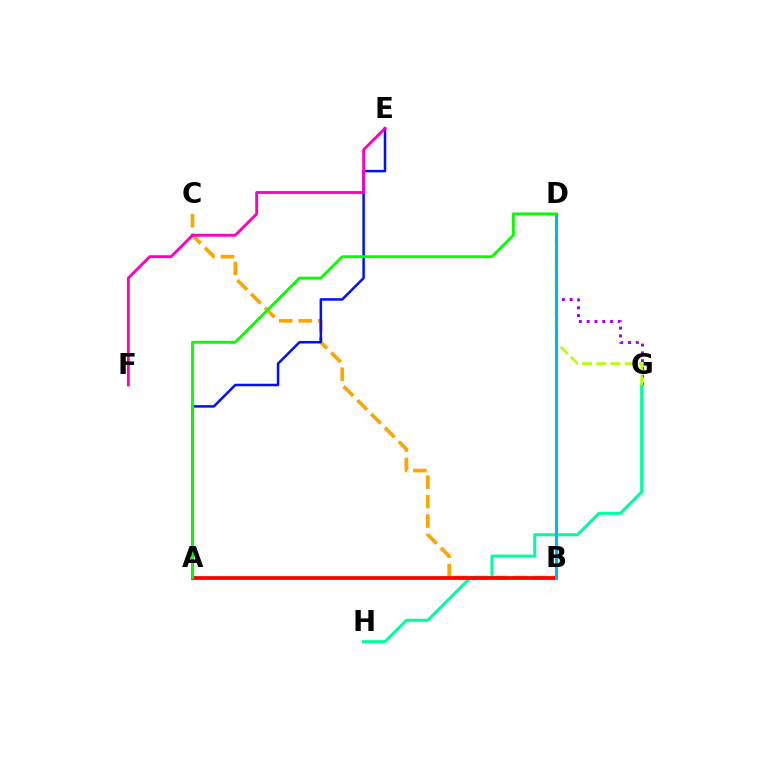{('B', 'C'): [{'color': '#ffa500', 'line_style': 'dashed', 'thickness': 2.65}], ('A', 'E'): [{'color': '#0010ff', 'line_style': 'solid', 'thickness': 1.81}], ('D', 'G'): [{'color': '#9b00ff', 'line_style': 'dotted', 'thickness': 2.12}, {'color': '#b3ff00', 'line_style': 'dashed', 'thickness': 1.93}], ('G', 'H'): [{'color': '#00ff9d', 'line_style': 'solid', 'thickness': 2.19}], ('A', 'B'): [{'color': '#ff0000', 'line_style': 'solid', 'thickness': 2.7}], ('E', 'F'): [{'color': '#ff00bd', 'line_style': 'solid', 'thickness': 2.05}], ('B', 'D'): [{'color': '#00b5ff', 'line_style': 'solid', 'thickness': 2.21}], ('A', 'D'): [{'color': '#08ff00', 'line_style': 'solid', 'thickness': 2.06}]}